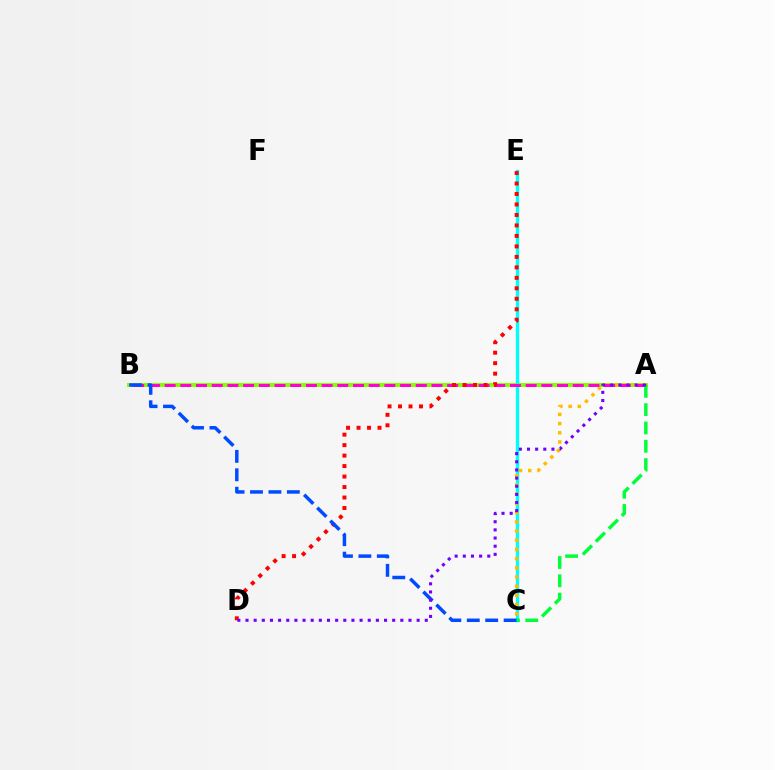{('A', 'B'): [{'color': '#84ff00', 'line_style': 'solid', 'thickness': 2.88}, {'color': '#ff00cf', 'line_style': 'dashed', 'thickness': 2.13}], ('C', 'E'): [{'color': '#00fff6', 'line_style': 'solid', 'thickness': 2.42}], ('A', 'C'): [{'color': '#ffbd00', 'line_style': 'dotted', 'thickness': 2.5}, {'color': '#00ff39', 'line_style': 'dashed', 'thickness': 2.49}], ('D', 'E'): [{'color': '#ff0000', 'line_style': 'dotted', 'thickness': 2.85}], ('B', 'C'): [{'color': '#004bff', 'line_style': 'dashed', 'thickness': 2.5}], ('A', 'D'): [{'color': '#7200ff', 'line_style': 'dotted', 'thickness': 2.21}]}